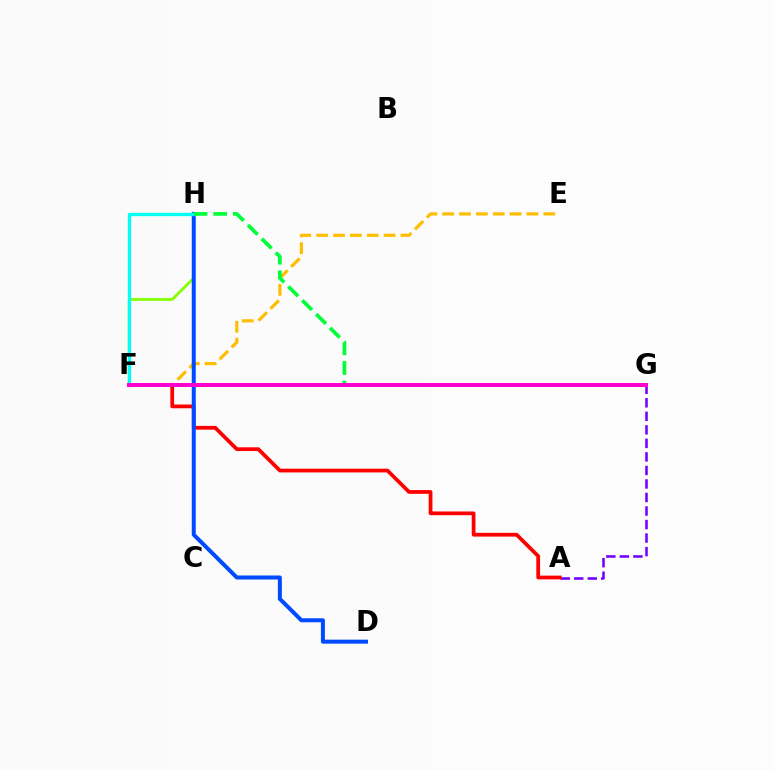{('E', 'F'): [{'color': '#ffbd00', 'line_style': 'dashed', 'thickness': 2.29}], ('A', 'G'): [{'color': '#7200ff', 'line_style': 'dashed', 'thickness': 1.84}], ('A', 'F'): [{'color': '#ff0000', 'line_style': 'solid', 'thickness': 2.7}], ('F', 'H'): [{'color': '#84ff00', 'line_style': 'solid', 'thickness': 2.01}, {'color': '#00fff6', 'line_style': 'solid', 'thickness': 2.38}], ('D', 'H'): [{'color': '#004bff', 'line_style': 'solid', 'thickness': 2.88}], ('G', 'H'): [{'color': '#00ff39', 'line_style': 'dashed', 'thickness': 2.66}], ('F', 'G'): [{'color': '#ff00cf', 'line_style': 'solid', 'thickness': 2.88}]}